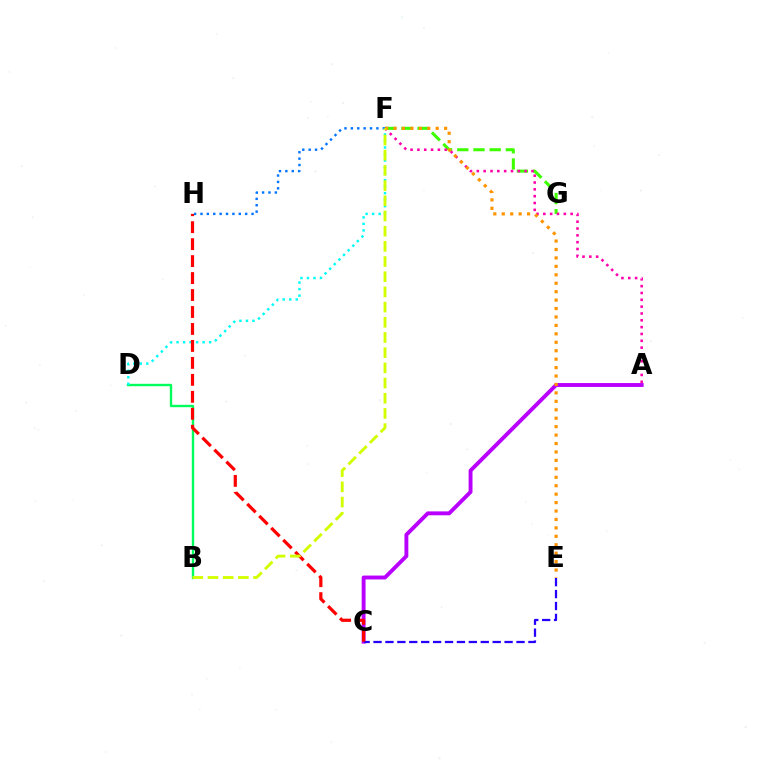{('A', 'C'): [{'color': '#b900ff', 'line_style': 'solid', 'thickness': 2.8}], ('F', 'G'): [{'color': '#3dff00', 'line_style': 'dashed', 'thickness': 2.2}], ('C', 'E'): [{'color': '#2500ff', 'line_style': 'dashed', 'thickness': 1.62}], ('B', 'D'): [{'color': '#00ff5c', 'line_style': 'solid', 'thickness': 1.71}], ('A', 'F'): [{'color': '#ff00ac', 'line_style': 'dotted', 'thickness': 1.86}], ('D', 'F'): [{'color': '#00fff6', 'line_style': 'dotted', 'thickness': 1.77}], ('C', 'H'): [{'color': '#ff0000', 'line_style': 'dashed', 'thickness': 2.3}], ('E', 'F'): [{'color': '#ff9400', 'line_style': 'dotted', 'thickness': 2.29}], ('F', 'H'): [{'color': '#0074ff', 'line_style': 'dotted', 'thickness': 1.73}], ('B', 'F'): [{'color': '#d1ff00', 'line_style': 'dashed', 'thickness': 2.06}]}